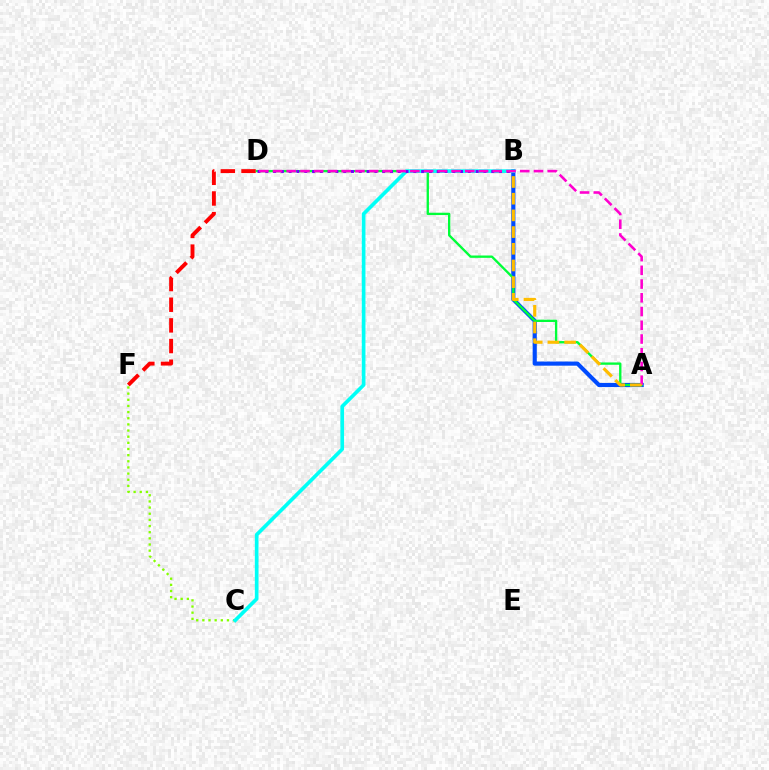{('A', 'B'): [{'color': '#004bff', 'line_style': 'solid', 'thickness': 2.98}, {'color': '#ffbd00', 'line_style': 'dashed', 'thickness': 2.27}], ('A', 'D'): [{'color': '#00ff39', 'line_style': 'solid', 'thickness': 1.68}, {'color': '#ff00cf', 'line_style': 'dashed', 'thickness': 1.87}], ('D', 'F'): [{'color': '#ff0000', 'line_style': 'dashed', 'thickness': 2.81}], ('C', 'F'): [{'color': '#84ff00', 'line_style': 'dotted', 'thickness': 1.67}], ('B', 'C'): [{'color': '#00fff6', 'line_style': 'solid', 'thickness': 2.64}], ('B', 'D'): [{'color': '#7200ff', 'line_style': 'dotted', 'thickness': 2.12}]}